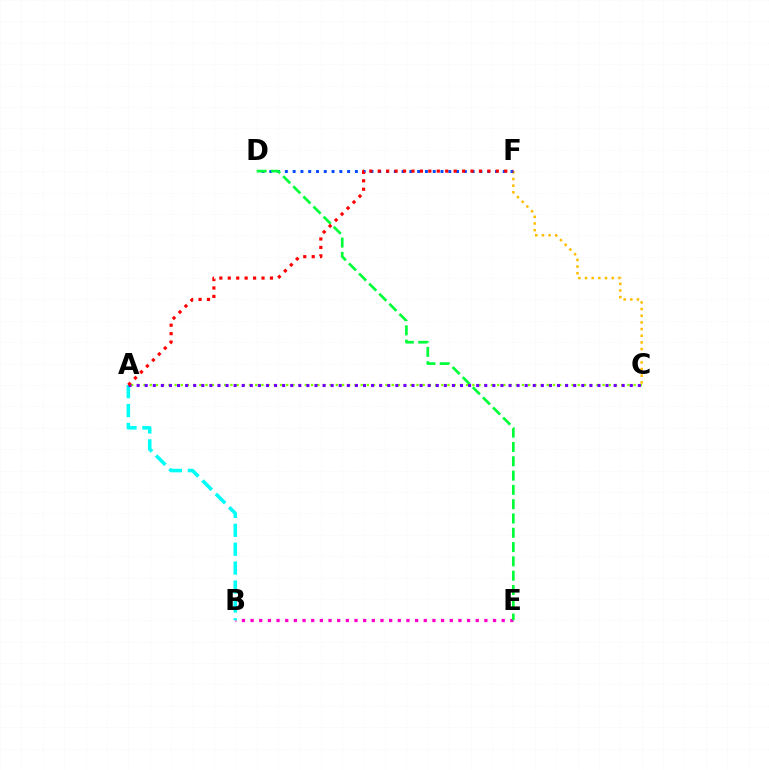{('B', 'E'): [{'color': '#ff00cf', 'line_style': 'dotted', 'thickness': 2.35}], ('A', 'C'): [{'color': '#84ff00', 'line_style': 'dotted', 'thickness': 1.69}, {'color': '#7200ff', 'line_style': 'dotted', 'thickness': 2.2}], ('A', 'B'): [{'color': '#00fff6', 'line_style': 'dashed', 'thickness': 2.57}], ('C', 'F'): [{'color': '#ffbd00', 'line_style': 'dotted', 'thickness': 1.81}], ('D', 'F'): [{'color': '#004bff', 'line_style': 'dotted', 'thickness': 2.11}], ('D', 'E'): [{'color': '#00ff39', 'line_style': 'dashed', 'thickness': 1.94}], ('A', 'F'): [{'color': '#ff0000', 'line_style': 'dotted', 'thickness': 2.29}]}